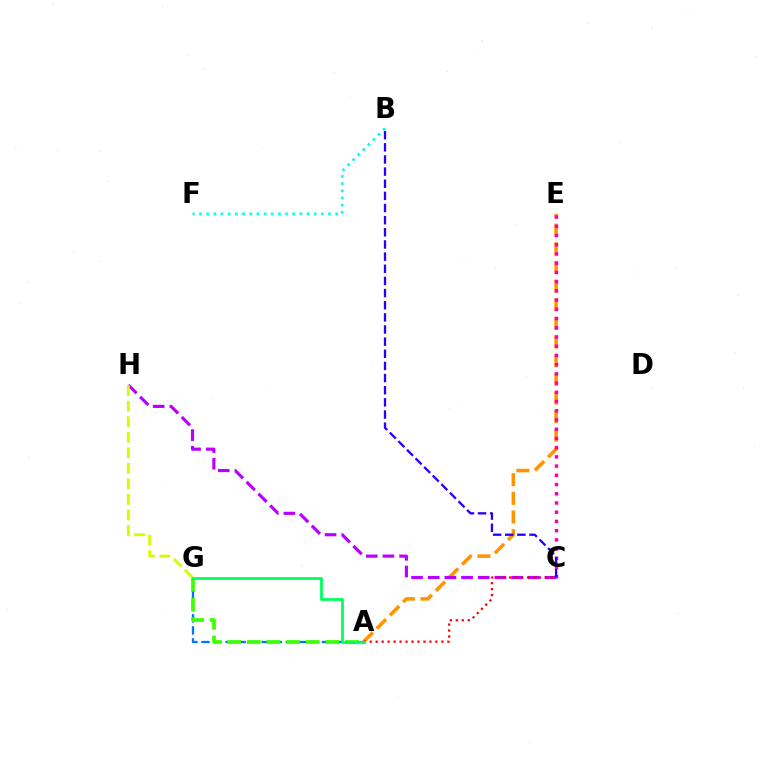{('A', 'E'): [{'color': '#ff9400', 'line_style': 'dashed', 'thickness': 2.53}], ('A', 'G'): [{'color': '#0074ff', 'line_style': 'dashed', 'thickness': 1.64}, {'color': '#3dff00', 'line_style': 'dashed', 'thickness': 2.67}, {'color': '#00ff5c', 'line_style': 'solid', 'thickness': 2.0}], ('C', 'H'): [{'color': '#b900ff', 'line_style': 'dashed', 'thickness': 2.27}], ('C', 'E'): [{'color': '#ff00ac', 'line_style': 'dotted', 'thickness': 2.51}], ('A', 'C'): [{'color': '#ff0000', 'line_style': 'dotted', 'thickness': 1.62}], ('G', 'H'): [{'color': '#d1ff00', 'line_style': 'dashed', 'thickness': 2.11}], ('B', 'C'): [{'color': '#2500ff', 'line_style': 'dashed', 'thickness': 1.65}], ('B', 'F'): [{'color': '#00fff6', 'line_style': 'dotted', 'thickness': 1.95}]}